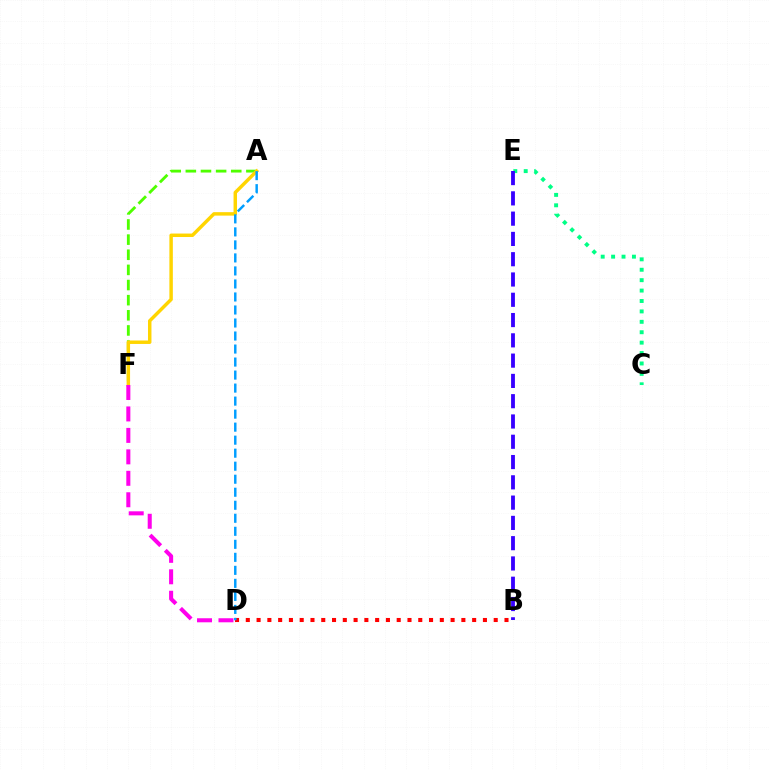{('A', 'F'): [{'color': '#4fff00', 'line_style': 'dashed', 'thickness': 2.06}, {'color': '#ffd500', 'line_style': 'solid', 'thickness': 2.49}], ('C', 'E'): [{'color': '#00ff86', 'line_style': 'dotted', 'thickness': 2.83}], ('D', 'F'): [{'color': '#ff00ed', 'line_style': 'dashed', 'thickness': 2.91}], ('B', 'D'): [{'color': '#ff0000', 'line_style': 'dotted', 'thickness': 2.93}], ('A', 'D'): [{'color': '#009eff', 'line_style': 'dashed', 'thickness': 1.77}], ('B', 'E'): [{'color': '#3700ff', 'line_style': 'dashed', 'thickness': 2.76}]}